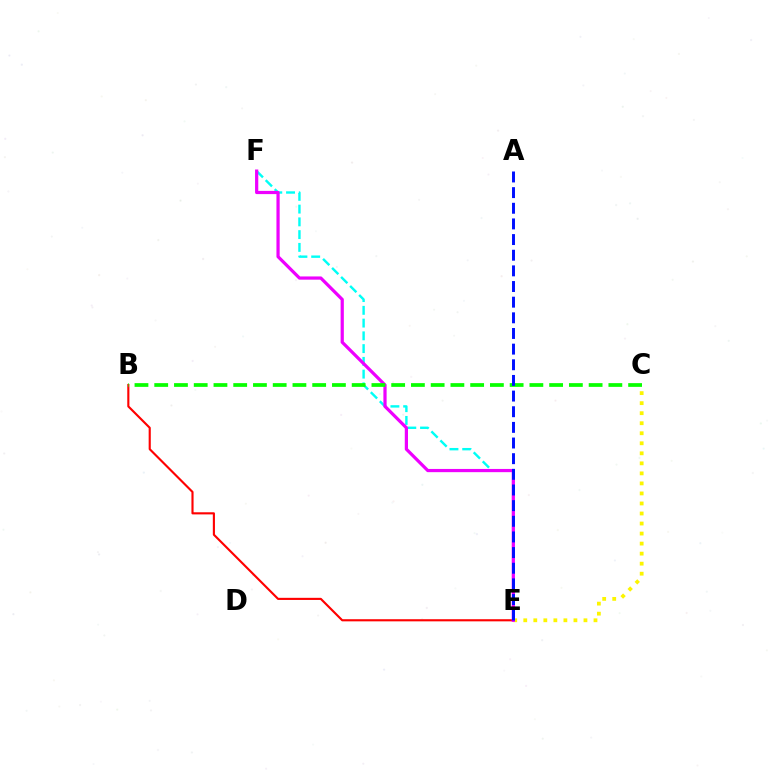{('C', 'E'): [{'color': '#fcf500', 'line_style': 'dotted', 'thickness': 2.73}], ('E', 'F'): [{'color': '#00fff6', 'line_style': 'dashed', 'thickness': 1.73}, {'color': '#ee00ff', 'line_style': 'solid', 'thickness': 2.32}], ('B', 'E'): [{'color': '#ff0000', 'line_style': 'solid', 'thickness': 1.53}], ('B', 'C'): [{'color': '#08ff00', 'line_style': 'dashed', 'thickness': 2.68}], ('A', 'E'): [{'color': '#0010ff', 'line_style': 'dashed', 'thickness': 2.13}]}